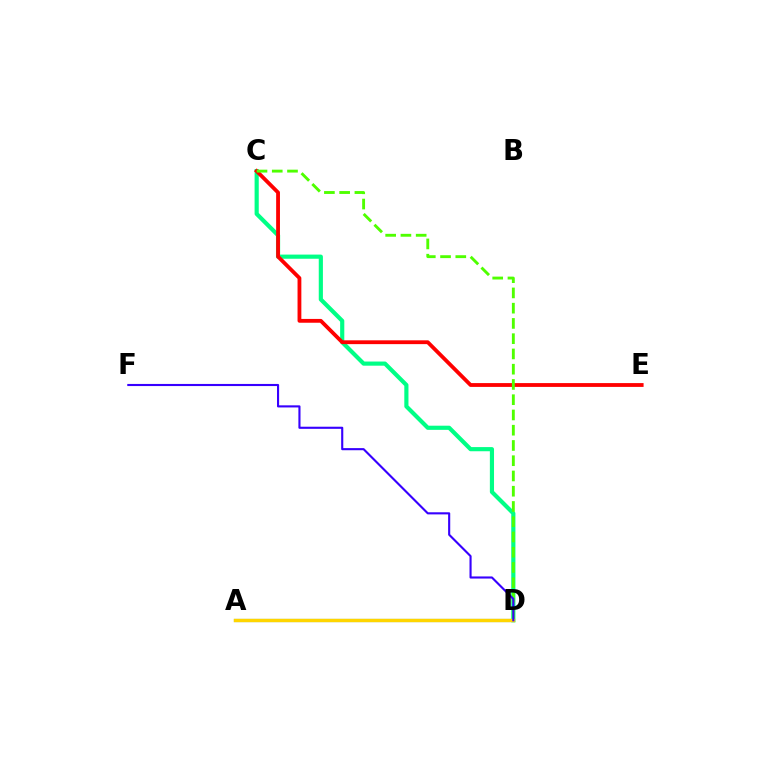{('A', 'D'): [{'color': '#ff00ed', 'line_style': 'solid', 'thickness': 1.95}, {'color': '#009eff', 'line_style': 'solid', 'thickness': 2.25}, {'color': '#ffd500', 'line_style': 'solid', 'thickness': 2.45}], ('C', 'D'): [{'color': '#00ff86', 'line_style': 'solid', 'thickness': 2.99}, {'color': '#4fff00', 'line_style': 'dashed', 'thickness': 2.07}], ('C', 'E'): [{'color': '#ff0000', 'line_style': 'solid', 'thickness': 2.74}], ('D', 'F'): [{'color': '#3700ff', 'line_style': 'solid', 'thickness': 1.52}]}